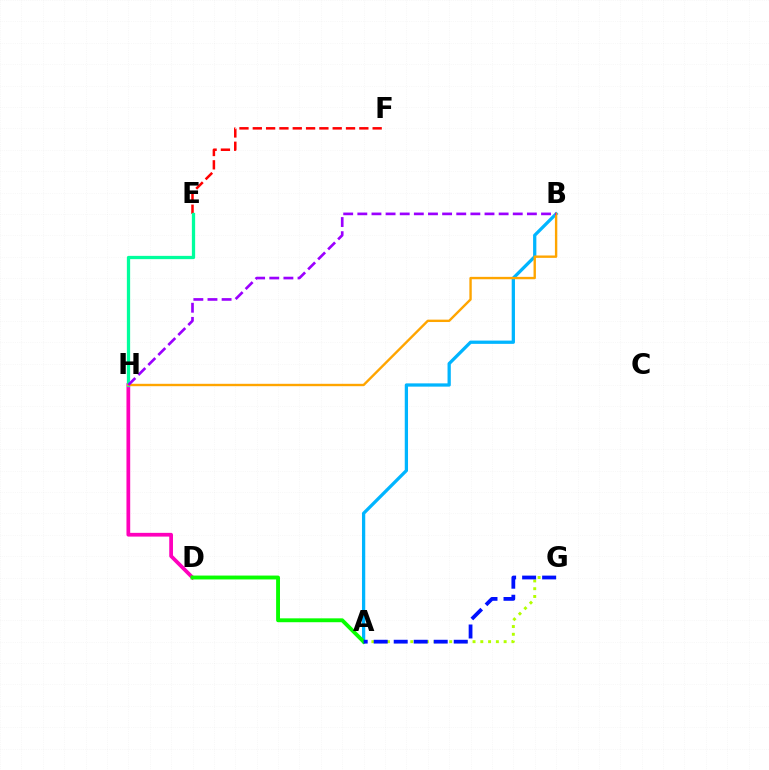{('A', 'B'): [{'color': '#00b5ff', 'line_style': 'solid', 'thickness': 2.35}], ('E', 'F'): [{'color': '#ff0000', 'line_style': 'dashed', 'thickness': 1.81}], ('A', 'G'): [{'color': '#b3ff00', 'line_style': 'dotted', 'thickness': 2.11}, {'color': '#0010ff', 'line_style': 'dashed', 'thickness': 2.72}], ('D', 'H'): [{'color': '#ff00bd', 'line_style': 'solid', 'thickness': 2.69}], ('A', 'D'): [{'color': '#08ff00', 'line_style': 'solid', 'thickness': 2.79}], ('E', 'H'): [{'color': '#00ff9d', 'line_style': 'solid', 'thickness': 2.36}], ('B', 'H'): [{'color': '#ffa500', 'line_style': 'solid', 'thickness': 1.72}, {'color': '#9b00ff', 'line_style': 'dashed', 'thickness': 1.92}]}